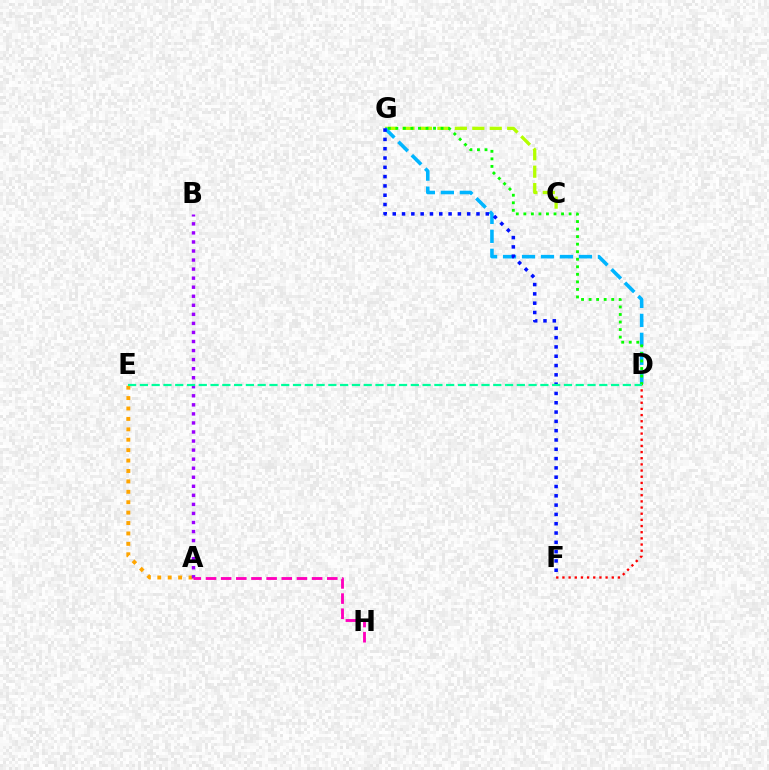{('D', 'F'): [{'color': '#ff0000', 'line_style': 'dotted', 'thickness': 1.68}], ('A', 'E'): [{'color': '#ffa500', 'line_style': 'dotted', 'thickness': 2.83}], ('A', 'B'): [{'color': '#9b00ff', 'line_style': 'dotted', 'thickness': 2.46}], ('C', 'G'): [{'color': '#b3ff00', 'line_style': 'dashed', 'thickness': 2.37}], ('D', 'G'): [{'color': '#00b5ff', 'line_style': 'dashed', 'thickness': 2.58}, {'color': '#08ff00', 'line_style': 'dotted', 'thickness': 2.05}], ('F', 'G'): [{'color': '#0010ff', 'line_style': 'dotted', 'thickness': 2.53}], ('D', 'E'): [{'color': '#00ff9d', 'line_style': 'dashed', 'thickness': 1.6}], ('A', 'H'): [{'color': '#ff00bd', 'line_style': 'dashed', 'thickness': 2.06}]}